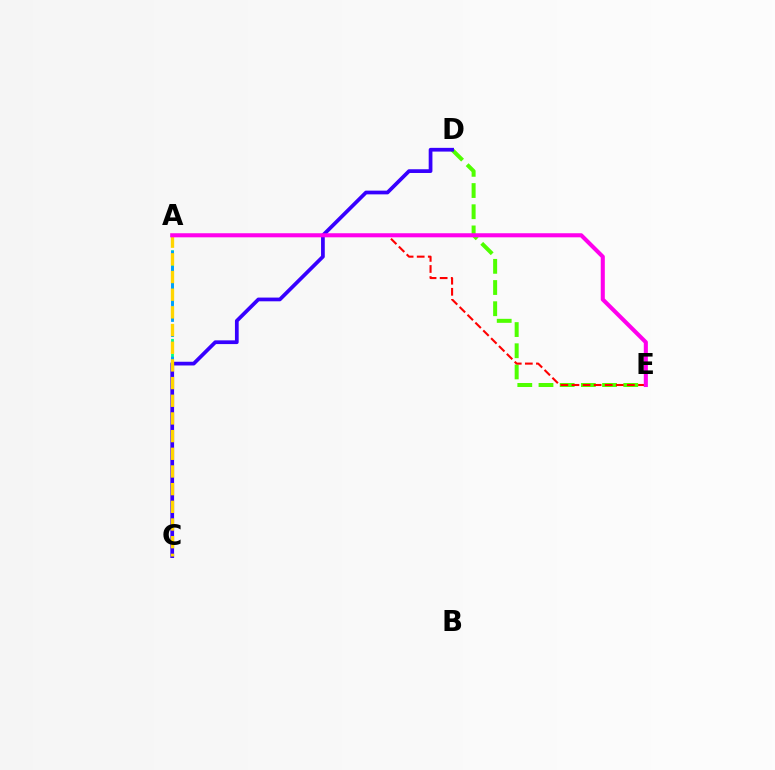{('D', 'E'): [{'color': '#4fff00', 'line_style': 'dashed', 'thickness': 2.88}], ('A', 'E'): [{'color': '#ff0000', 'line_style': 'dashed', 'thickness': 1.51}, {'color': '#ff00ed', 'line_style': 'solid', 'thickness': 2.93}], ('A', 'C'): [{'color': '#00ff86', 'line_style': 'dashed', 'thickness': 2.01}, {'color': '#009eff', 'line_style': 'dashed', 'thickness': 2.06}, {'color': '#ffd500', 'line_style': 'dashed', 'thickness': 2.4}], ('C', 'D'): [{'color': '#3700ff', 'line_style': 'solid', 'thickness': 2.69}]}